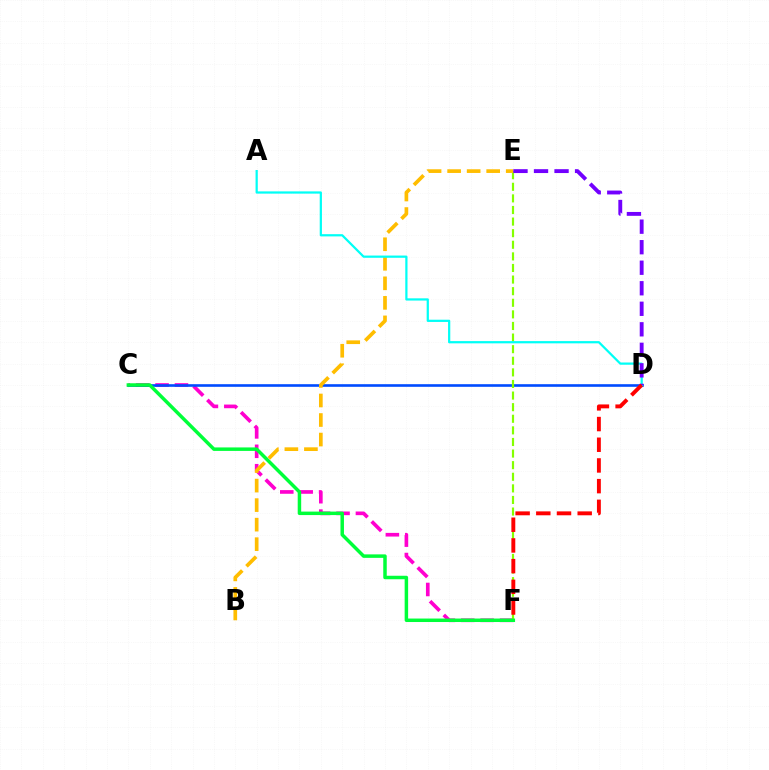{('C', 'F'): [{'color': '#ff00cf', 'line_style': 'dashed', 'thickness': 2.64}, {'color': '#00ff39', 'line_style': 'solid', 'thickness': 2.51}], ('C', 'D'): [{'color': '#004bff', 'line_style': 'solid', 'thickness': 1.89}], ('E', 'F'): [{'color': '#84ff00', 'line_style': 'dashed', 'thickness': 1.58}], ('B', 'E'): [{'color': '#ffbd00', 'line_style': 'dashed', 'thickness': 2.65}], ('A', 'D'): [{'color': '#00fff6', 'line_style': 'solid', 'thickness': 1.61}], ('D', 'E'): [{'color': '#7200ff', 'line_style': 'dashed', 'thickness': 2.79}], ('D', 'F'): [{'color': '#ff0000', 'line_style': 'dashed', 'thickness': 2.81}]}